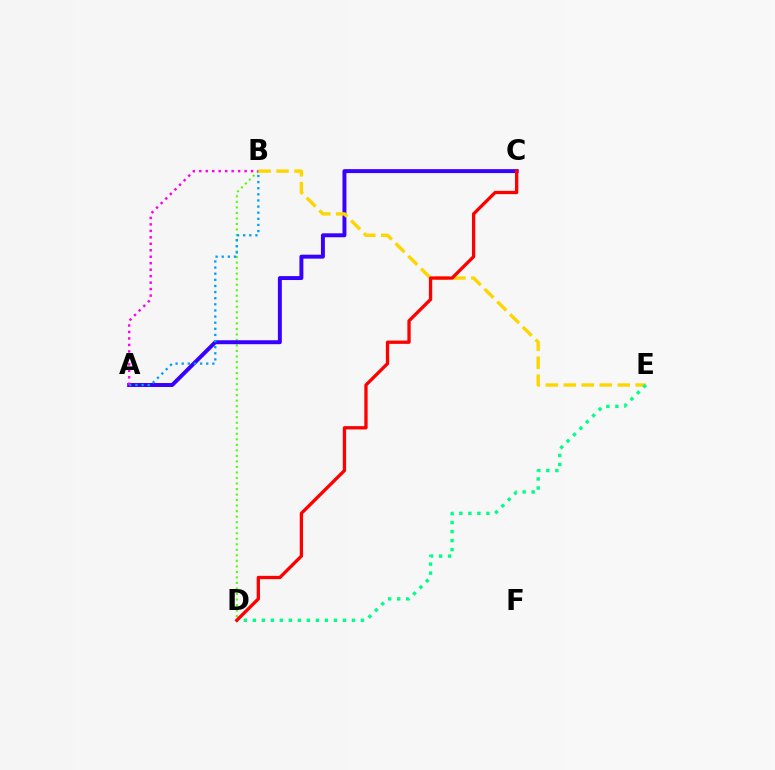{('B', 'D'): [{'color': '#4fff00', 'line_style': 'dotted', 'thickness': 1.5}], ('A', 'C'): [{'color': '#3700ff', 'line_style': 'solid', 'thickness': 2.84}], ('B', 'E'): [{'color': '#ffd500', 'line_style': 'dashed', 'thickness': 2.44}], ('D', 'E'): [{'color': '#00ff86', 'line_style': 'dotted', 'thickness': 2.45}], ('C', 'D'): [{'color': '#ff0000', 'line_style': 'solid', 'thickness': 2.38}], ('A', 'B'): [{'color': '#009eff', 'line_style': 'dotted', 'thickness': 1.66}, {'color': '#ff00ed', 'line_style': 'dotted', 'thickness': 1.76}]}